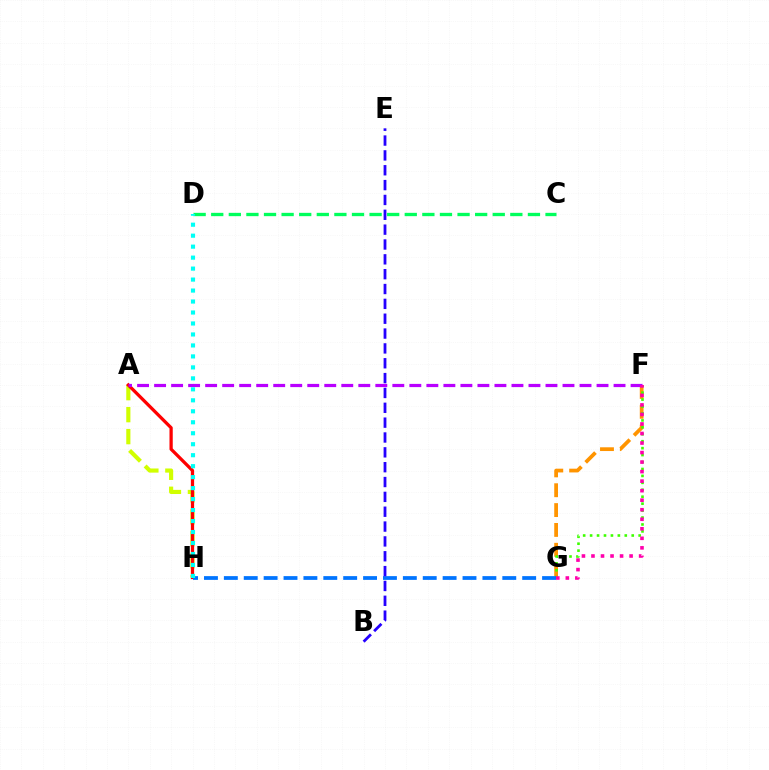{('F', 'G'): [{'color': '#ff9400', 'line_style': 'dashed', 'thickness': 2.7}, {'color': '#3dff00', 'line_style': 'dotted', 'thickness': 1.88}, {'color': '#ff00ac', 'line_style': 'dotted', 'thickness': 2.59}], ('A', 'H'): [{'color': '#d1ff00', 'line_style': 'dashed', 'thickness': 2.99}, {'color': '#ff0000', 'line_style': 'solid', 'thickness': 2.35}], ('G', 'H'): [{'color': '#0074ff', 'line_style': 'dashed', 'thickness': 2.7}], ('B', 'E'): [{'color': '#2500ff', 'line_style': 'dashed', 'thickness': 2.02}], ('A', 'F'): [{'color': '#b900ff', 'line_style': 'dashed', 'thickness': 2.31}], ('C', 'D'): [{'color': '#00ff5c', 'line_style': 'dashed', 'thickness': 2.39}], ('D', 'H'): [{'color': '#00fff6', 'line_style': 'dotted', 'thickness': 2.98}]}